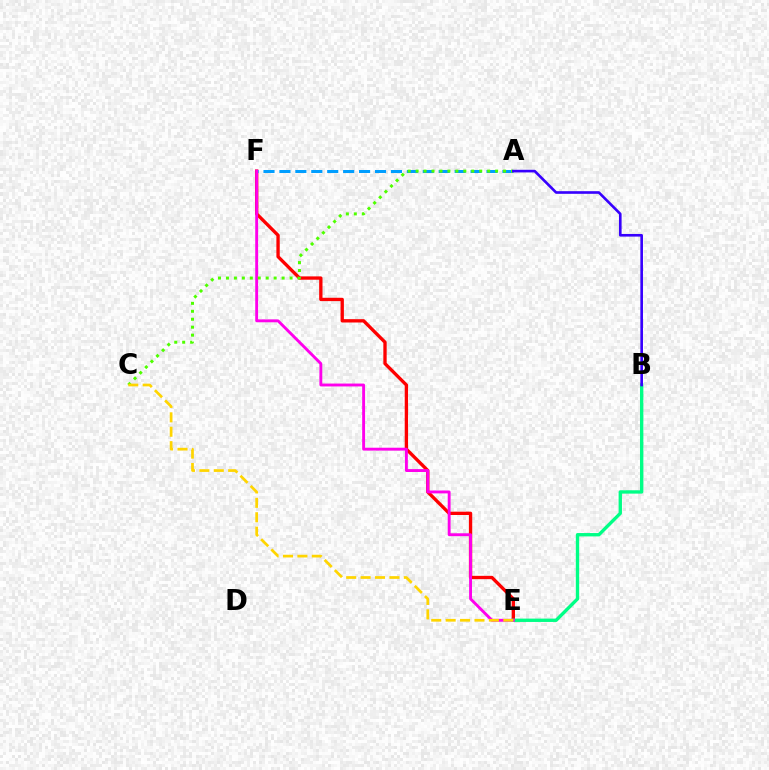{('E', 'F'): [{'color': '#ff0000', 'line_style': 'solid', 'thickness': 2.4}, {'color': '#ff00ed', 'line_style': 'solid', 'thickness': 2.08}], ('A', 'F'): [{'color': '#009eff', 'line_style': 'dashed', 'thickness': 2.16}], ('B', 'E'): [{'color': '#00ff86', 'line_style': 'solid', 'thickness': 2.42}], ('A', 'C'): [{'color': '#4fff00', 'line_style': 'dotted', 'thickness': 2.16}], ('A', 'B'): [{'color': '#3700ff', 'line_style': 'solid', 'thickness': 1.9}], ('C', 'E'): [{'color': '#ffd500', 'line_style': 'dashed', 'thickness': 1.96}]}